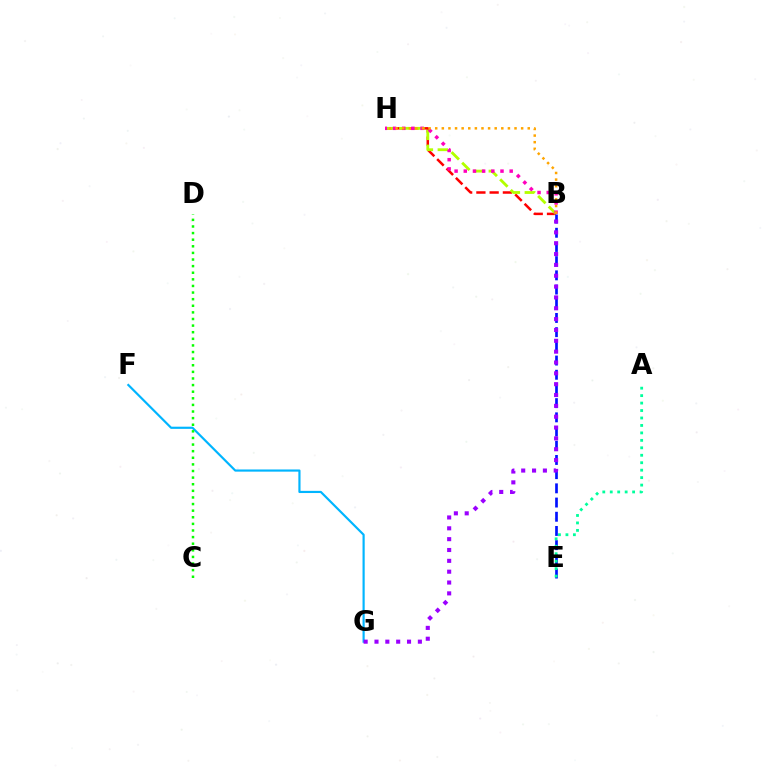{('F', 'G'): [{'color': '#00b5ff', 'line_style': 'solid', 'thickness': 1.56}], ('C', 'D'): [{'color': '#08ff00', 'line_style': 'dotted', 'thickness': 1.8}], ('B', 'H'): [{'color': '#ff0000', 'line_style': 'dashed', 'thickness': 1.8}, {'color': '#b3ff00', 'line_style': 'dashed', 'thickness': 2.03}, {'color': '#ff00bd', 'line_style': 'dotted', 'thickness': 2.49}, {'color': '#ffa500', 'line_style': 'dotted', 'thickness': 1.8}], ('B', 'E'): [{'color': '#0010ff', 'line_style': 'dashed', 'thickness': 1.93}], ('B', 'G'): [{'color': '#9b00ff', 'line_style': 'dotted', 'thickness': 2.95}], ('A', 'E'): [{'color': '#00ff9d', 'line_style': 'dotted', 'thickness': 2.03}]}